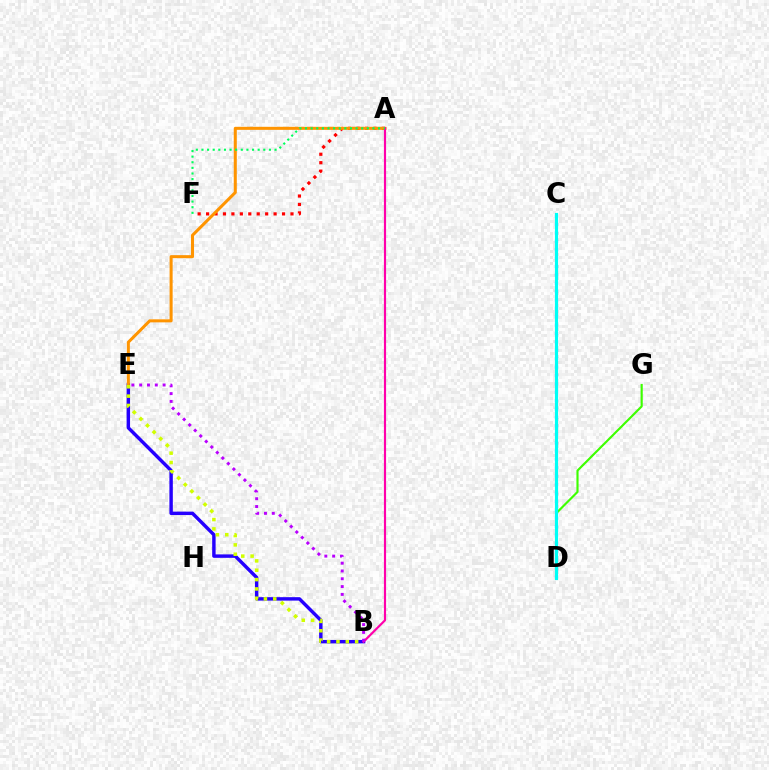{('B', 'E'): [{'color': '#2500ff', 'line_style': 'solid', 'thickness': 2.47}, {'color': '#d1ff00', 'line_style': 'dotted', 'thickness': 2.54}, {'color': '#b900ff', 'line_style': 'dotted', 'thickness': 2.12}], ('C', 'D'): [{'color': '#0074ff', 'line_style': 'dotted', 'thickness': 2.28}, {'color': '#00fff6', 'line_style': 'solid', 'thickness': 2.24}], ('A', 'F'): [{'color': '#ff0000', 'line_style': 'dotted', 'thickness': 2.29}, {'color': '#00ff5c', 'line_style': 'dotted', 'thickness': 1.53}], ('A', 'E'): [{'color': '#ff9400', 'line_style': 'solid', 'thickness': 2.19}], ('A', 'B'): [{'color': '#ff00ac', 'line_style': 'solid', 'thickness': 1.56}], ('D', 'G'): [{'color': '#3dff00', 'line_style': 'solid', 'thickness': 1.55}]}